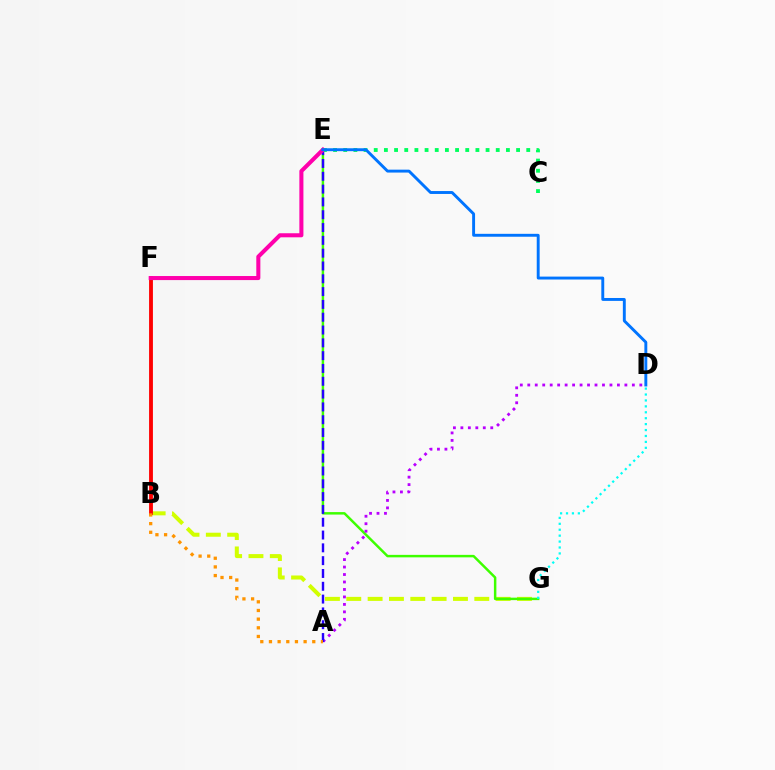{('B', 'G'): [{'color': '#d1ff00', 'line_style': 'dashed', 'thickness': 2.9}], ('E', 'G'): [{'color': '#3dff00', 'line_style': 'solid', 'thickness': 1.78}], ('B', 'F'): [{'color': '#ff0000', 'line_style': 'solid', 'thickness': 2.77}], ('A', 'D'): [{'color': '#b900ff', 'line_style': 'dotted', 'thickness': 2.03}], ('A', 'E'): [{'color': '#2500ff', 'line_style': 'dashed', 'thickness': 1.74}], ('D', 'G'): [{'color': '#00fff6', 'line_style': 'dotted', 'thickness': 1.61}], ('C', 'E'): [{'color': '#00ff5c', 'line_style': 'dotted', 'thickness': 2.76}], ('E', 'F'): [{'color': '#ff00ac', 'line_style': 'solid', 'thickness': 2.92}], ('D', 'E'): [{'color': '#0074ff', 'line_style': 'solid', 'thickness': 2.09}], ('A', 'B'): [{'color': '#ff9400', 'line_style': 'dotted', 'thickness': 2.35}]}